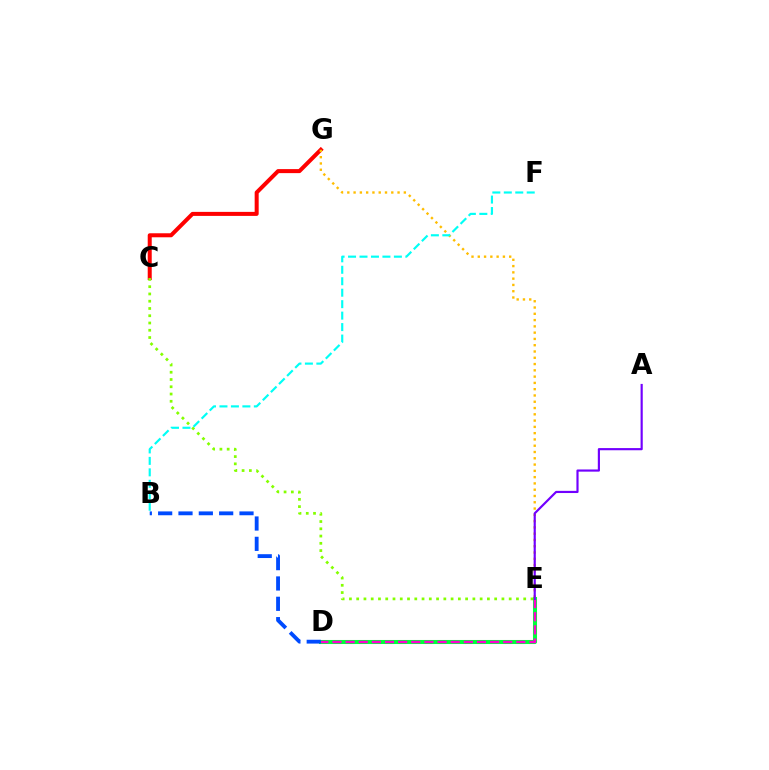{('D', 'E'): [{'color': '#00ff39', 'line_style': 'solid', 'thickness': 2.92}, {'color': '#ff00cf', 'line_style': 'dashed', 'thickness': 1.78}], ('B', 'D'): [{'color': '#004bff', 'line_style': 'dashed', 'thickness': 2.76}], ('C', 'G'): [{'color': '#ff0000', 'line_style': 'solid', 'thickness': 2.89}], ('C', 'E'): [{'color': '#84ff00', 'line_style': 'dotted', 'thickness': 1.97}], ('E', 'G'): [{'color': '#ffbd00', 'line_style': 'dotted', 'thickness': 1.71}], ('B', 'F'): [{'color': '#00fff6', 'line_style': 'dashed', 'thickness': 1.56}], ('A', 'E'): [{'color': '#7200ff', 'line_style': 'solid', 'thickness': 1.56}]}